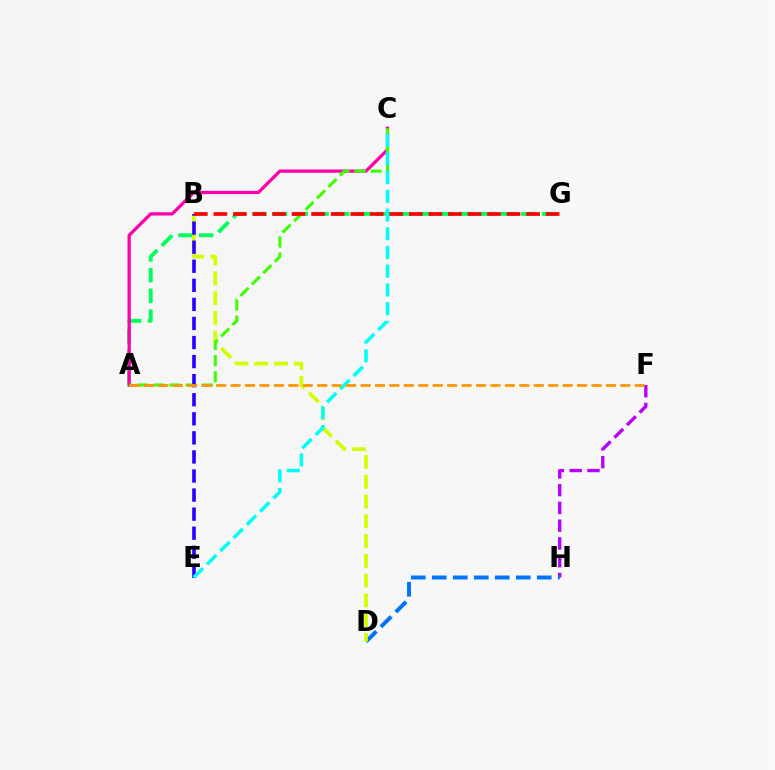{('A', 'G'): [{'color': '#00ff5c', 'line_style': 'dashed', 'thickness': 2.81}], ('F', 'H'): [{'color': '#b900ff', 'line_style': 'dashed', 'thickness': 2.41}], ('D', 'H'): [{'color': '#0074ff', 'line_style': 'dashed', 'thickness': 2.85}], ('B', 'D'): [{'color': '#d1ff00', 'line_style': 'dashed', 'thickness': 2.69}], ('A', 'C'): [{'color': '#ff00ac', 'line_style': 'solid', 'thickness': 2.36}, {'color': '#3dff00', 'line_style': 'dashed', 'thickness': 2.2}], ('B', 'E'): [{'color': '#2500ff', 'line_style': 'dashed', 'thickness': 2.59}], ('C', 'E'): [{'color': '#00fff6', 'line_style': 'dashed', 'thickness': 2.54}], ('B', 'G'): [{'color': '#ff0000', 'line_style': 'dashed', 'thickness': 2.66}], ('A', 'F'): [{'color': '#ff9400', 'line_style': 'dashed', 'thickness': 1.96}]}